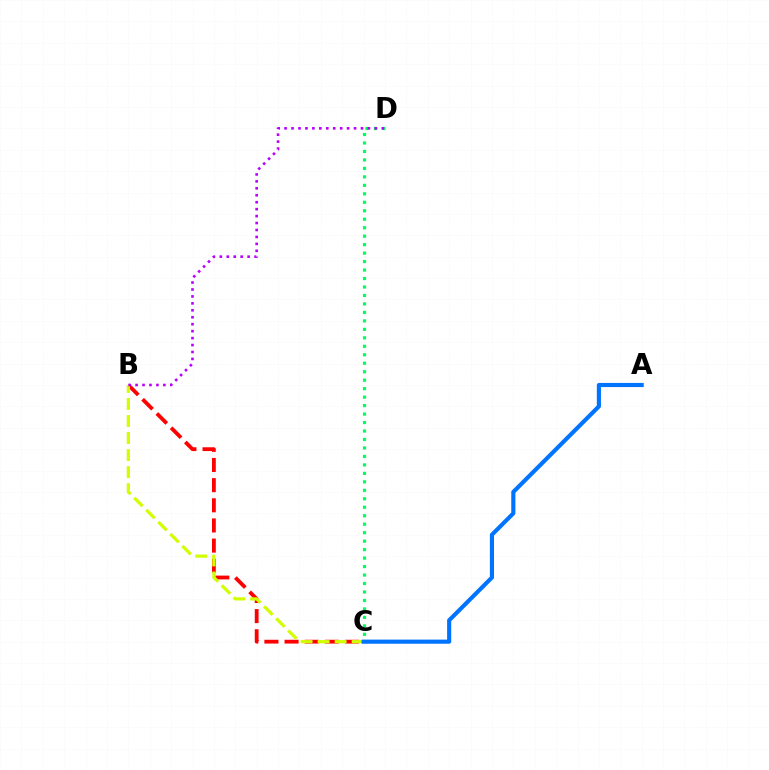{('B', 'C'): [{'color': '#ff0000', 'line_style': 'dashed', 'thickness': 2.74}, {'color': '#d1ff00', 'line_style': 'dashed', 'thickness': 2.31}], ('C', 'D'): [{'color': '#00ff5c', 'line_style': 'dotted', 'thickness': 2.3}], ('B', 'D'): [{'color': '#b900ff', 'line_style': 'dotted', 'thickness': 1.89}], ('A', 'C'): [{'color': '#0074ff', 'line_style': 'solid', 'thickness': 2.98}]}